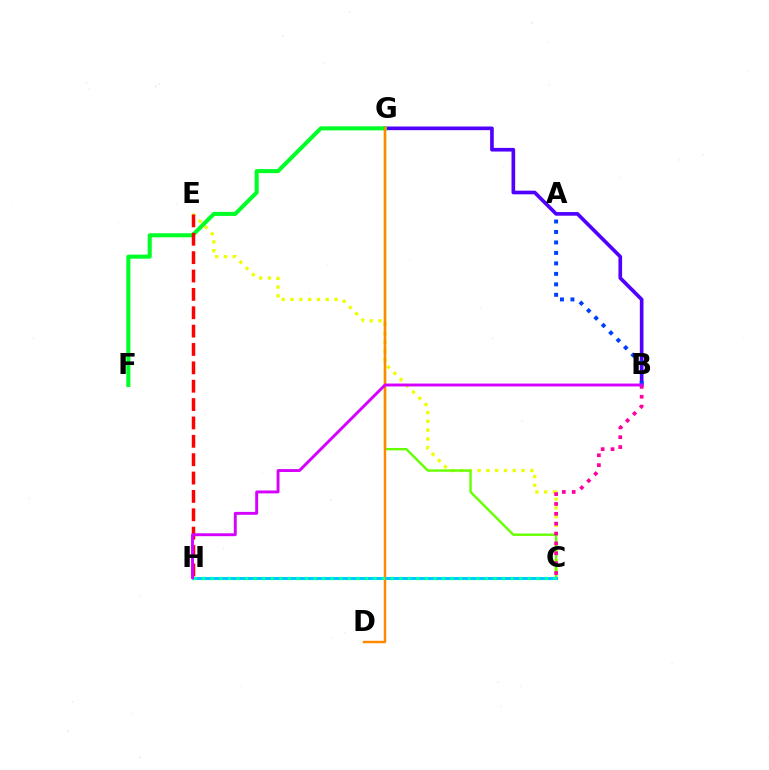{('C', 'E'): [{'color': '#eeff00', 'line_style': 'dotted', 'thickness': 2.39}], ('B', 'G'): [{'color': '#4f00ff', 'line_style': 'solid', 'thickness': 2.63}], ('C', 'G'): [{'color': '#66ff00', 'line_style': 'solid', 'thickness': 1.72}], ('C', 'H'): [{'color': '#00c7ff', 'line_style': 'solid', 'thickness': 2.2}, {'color': '#00ffaf', 'line_style': 'dotted', 'thickness': 2.33}], ('F', 'G'): [{'color': '#00ff27', 'line_style': 'solid', 'thickness': 2.92}], ('D', 'G'): [{'color': '#ff8800', 'line_style': 'solid', 'thickness': 1.75}], ('E', 'H'): [{'color': '#ff0000', 'line_style': 'dashed', 'thickness': 2.5}], ('B', 'C'): [{'color': '#ff00a0', 'line_style': 'dotted', 'thickness': 2.68}], ('A', 'B'): [{'color': '#003fff', 'line_style': 'dotted', 'thickness': 2.85}], ('B', 'H'): [{'color': '#d600ff', 'line_style': 'solid', 'thickness': 2.09}]}